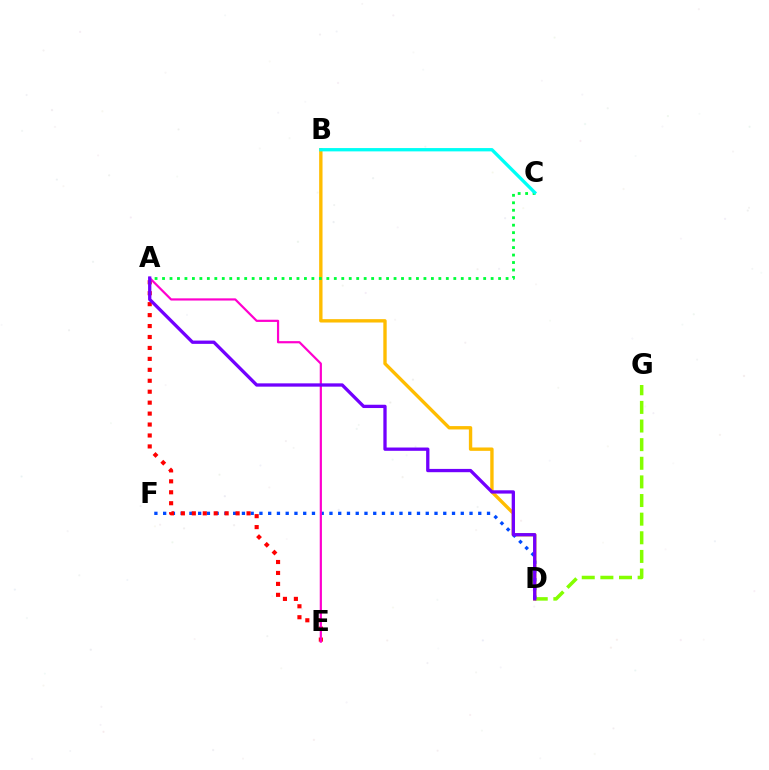{('D', 'G'): [{'color': '#84ff00', 'line_style': 'dashed', 'thickness': 2.53}], ('B', 'D'): [{'color': '#ffbd00', 'line_style': 'solid', 'thickness': 2.43}], ('A', 'C'): [{'color': '#00ff39', 'line_style': 'dotted', 'thickness': 2.03}], ('D', 'F'): [{'color': '#004bff', 'line_style': 'dotted', 'thickness': 2.38}], ('A', 'E'): [{'color': '#ff0000', 'line_style': 'dotted', 'thickness': 2.97}, {'color': '#ff00cf', 'line_style': 'solid', 'thickness': 1.58}], ('B', 'C'): [{'color': '#00fff6', 'line_style': 'solid', 'thickness': 2.39}], ('A', 'D'): [{'color': '#7200ff', 'line_style': 'solid', 'thickness': 2.37}]}